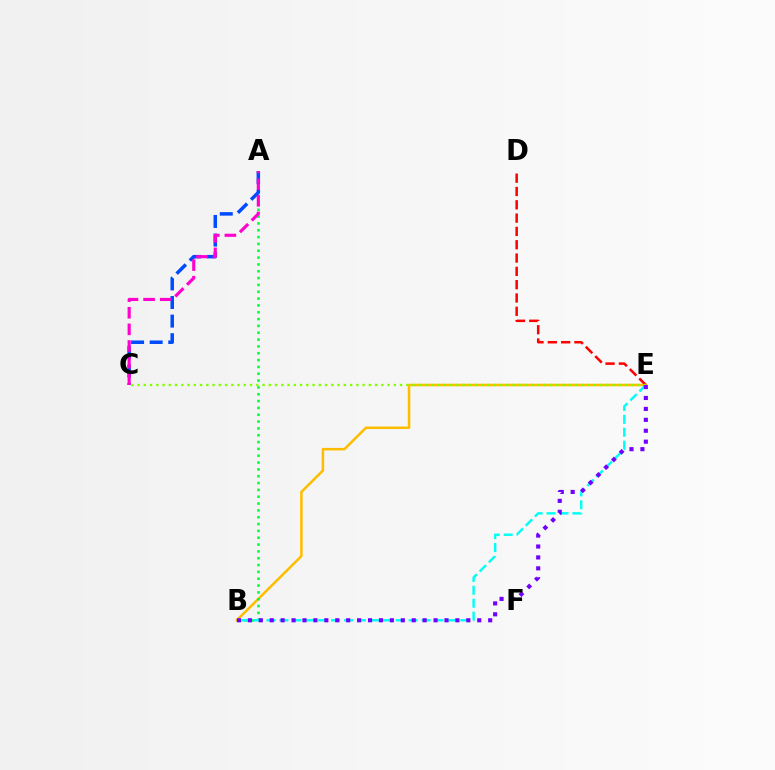{('B', 'E'): [{'color': '#ffbd00', 'line_style': 'solid', 'thickness': 1.82}, {'color': '#00fff6', 'line_style': 'dashed', 'thickness': 1.76}, {'color': '#7200ff', 'line_style': 'dotted', 'thickness': 2.97}], ('A', 'B'): [{'color': '#00ff39', 'line_style': 'dotted', 'thickness': 1.86}], ('A', 'C'): [{'color': '#004bff', 'line_style': 'dashed', 'thickness': 2.53}, {'color': '#ff00cf', 'line_style': 'dashed', 'thickness': 2.26}], ('D', 'E'): [{'color': '#ff0000', 'line_style': 'dashed', 'thickness': 1.81}], ('C', 'E'): [{'color': '#84ff00', 'line_style': 'dotted', 'thickness': 1.7}]}